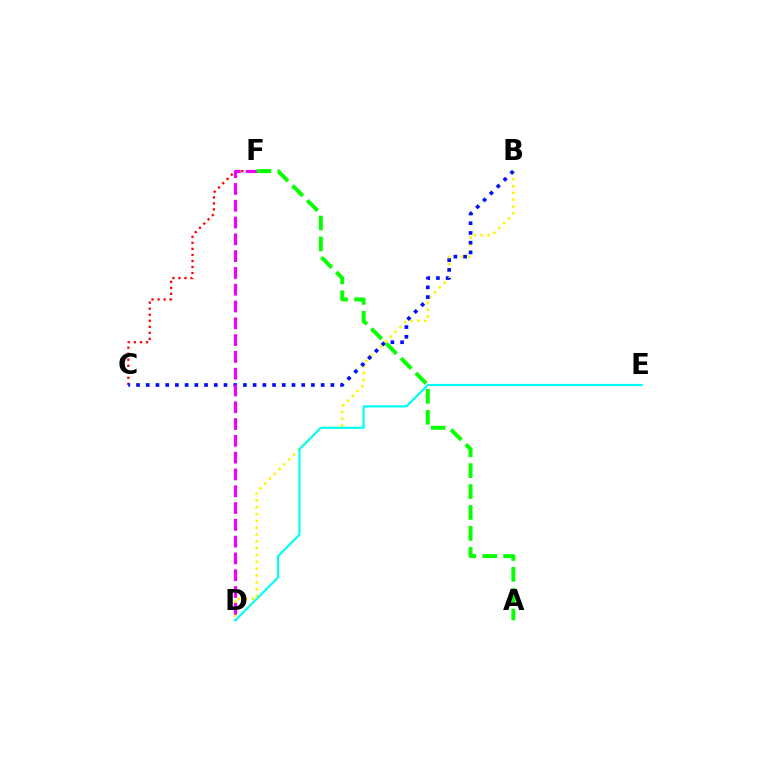{('C', 'F'): [{'color': '#ff0000', 'line_style': 'dotted', 'thickness': 1.64}], ('B', 'D'): [{'color': '#fcf500', 'line_style': 'dotted', 'thickness': 1.85}], ('B', 'C'): [{'color': '#0010ff', 'line_style': 'dotted', 'thickness': 2.64}], ('D', 'F'): [{'color': '#ee00ff', 'line_style': 'dashed', 'thickness': 2.28}], ('D', 'E'): [{'color': '#00fff6', 'line_style': 'solid', 'thickness': 1.58}], ('A', 'F'): [{'color': '#08ff00', 'line_style': 'dashed', 'thickness': 2.84}]}